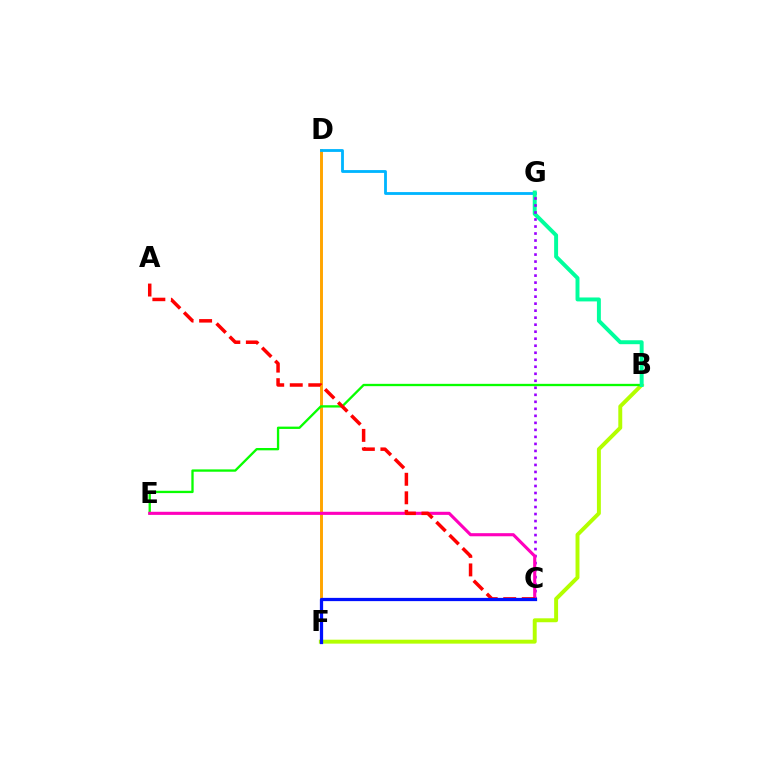{('D', 'F'): [{'color': '#ffa500', 'line_style': 'solid', 'thickness': 2.12}], ('B', 'F'): [{'color': '#b3ff00', 'line_style': 'solid', 'thickness': 2.83}], ('D', 'G'): [{'color': '#00b5ff', 'line_style': 'solid', 'thickness': 2.03}], ('B', 'E'): [{'color': '#08ff00', 'line_style': 'solid', 'thickness': 1.67}], ('B', 'G'): [{'color': '#00ff9d', 'line_style': 'solid', 'thickness': 2.84}], ('C', 'G'): [{'color': '#9b00ff', 'line_style': 'dotted', 'thickness': 1.91}], ('C', 'E'): [{'color': '#ff00bd', 'line_style': 'solid', 'thickness': 2.24}], ('A', 'C'): [{'color': '#ff0000', 'line_style': 'dashed', 'thickness': 2.52}], ('C', 'F'): [{'color': '#0010ff', 'line_style': 'solid', 'thickness': 2.33}]}